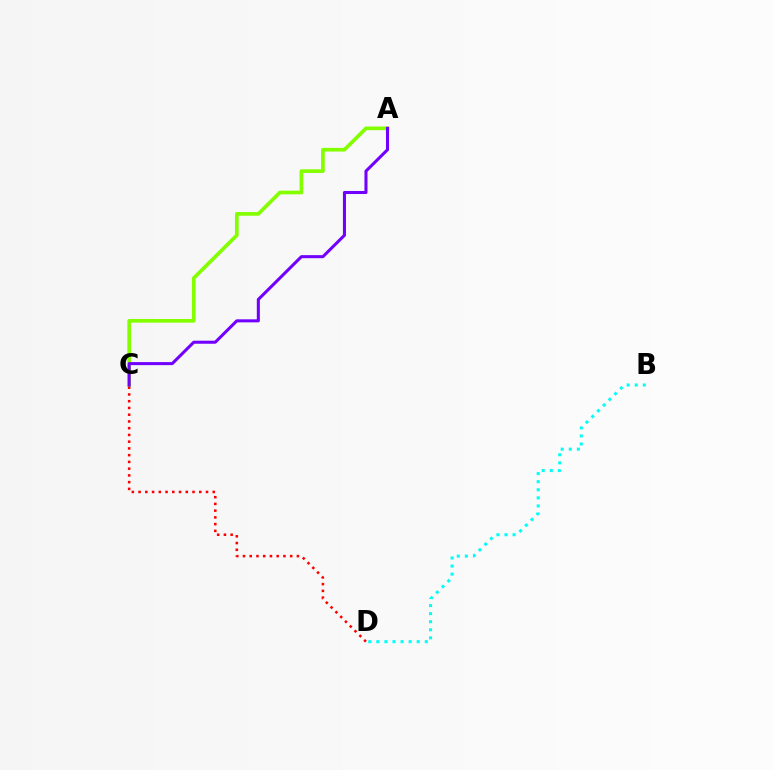{('A', 'C'): [{'color': '#84ff00', 'line_style': 'solid', 'thickness': 2.65}, {'color': '#7200ff', 'line_style': 'solid', 'thickness': 2.19}], ('B', 'D'): [{'color': '#00fff6', 'line_style': 'dotted', 'thickness': 2.19}], ('C', 'D'): [{'color': '#ff0000', 'line_style': 'dotted', 'thickness': 1.83}]}